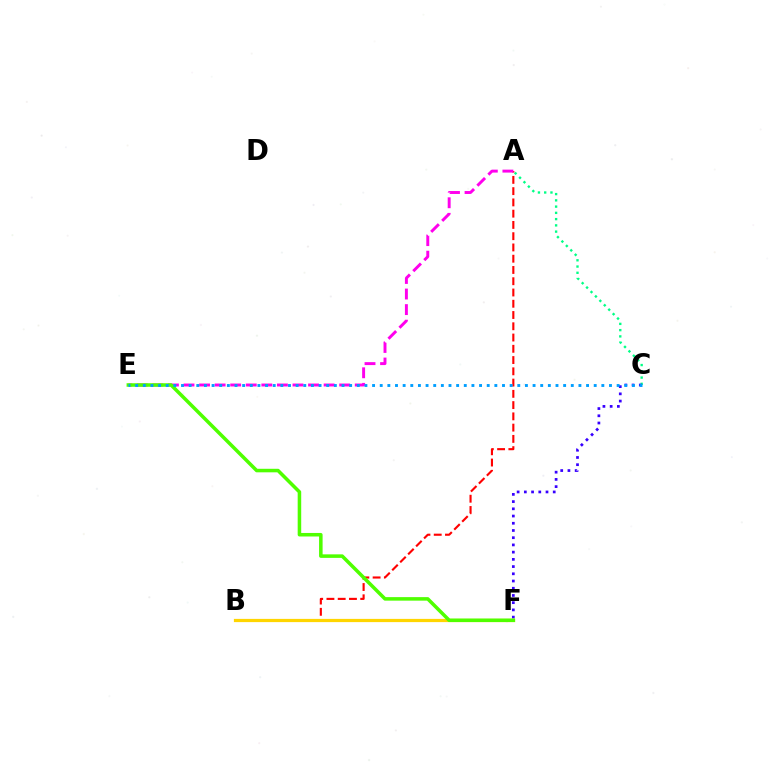{('A', 'C'): [{'color': '#00ff86', 'line_style': 'dotted', 'thickness': 1.7}], ('C', 'F'): [{'color': '#3700ff', 'line_style': 'dotted', 'thickness': 1.96}], ('A', 'B'): [{'color': '#ff0000', 'line_style': 'dashed', 'thickness': 1.53}], ('B', 'F'): [{'color': '#ffd500', 'line_style': 'solid', 'thickness': 2.32}], ('A', 'E'): [{'color': '#ff00ed', 'line_style': 'dashed', 'thickness': 2.12}], ('E', 'F'): [{'color': '#4fff00', 'line_style': 'solid', 'thickness': 2.54}], ('C', 'E'): [{'color': '#009eff', 'line_style': 'dotted', 'thickness': 2.08}]}